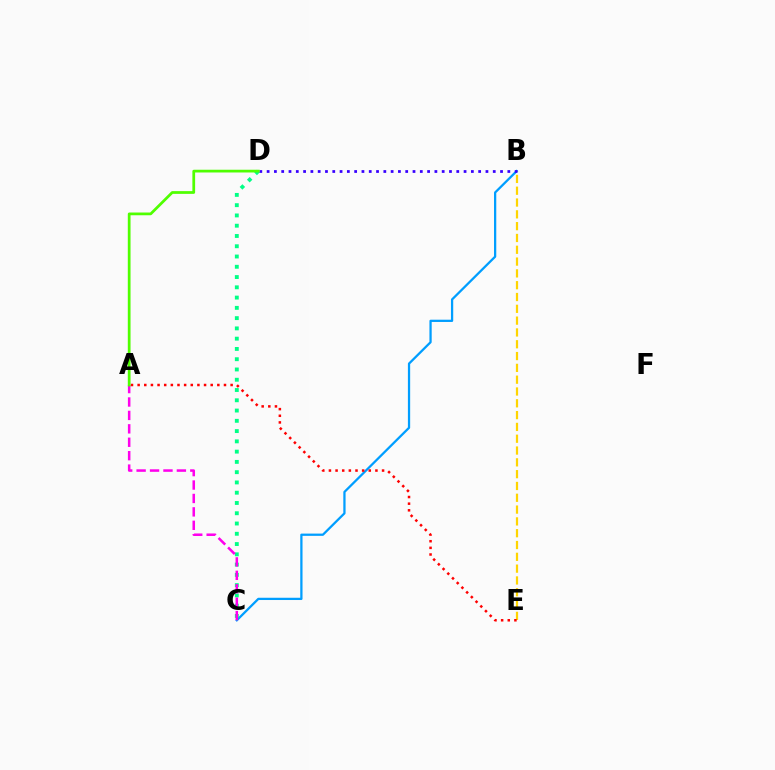{('B', 'C'): [{'color': '#009eff', 'line_style': 'solid', 'thickness': 1.63}], ('B', 'E'): [{'color': '#ffd500', 'line_style': 'dashed', 'thickness': 1.6}], ('C', 'D'): [{'color': '#00ff86', 'line_style': 'dotted', 'thickness': 2.79}], ('B', 'D'): [{'color': '#3700ff', 'line_style': 'dotted', 'thickness': 1.98}], ('A', 'C'): [{'color': '#ff00ed', 'line_style': 'dashed', 'thickness': 1.82}], ('A', 'E'): [{'color': '#ff0000', 'line_style': 'dotted', 'thickness': 1.8}], ('A', 'D'): [{'color': '#4fff00', 'line_style': 'solid', 'thickness': 1.97}]}